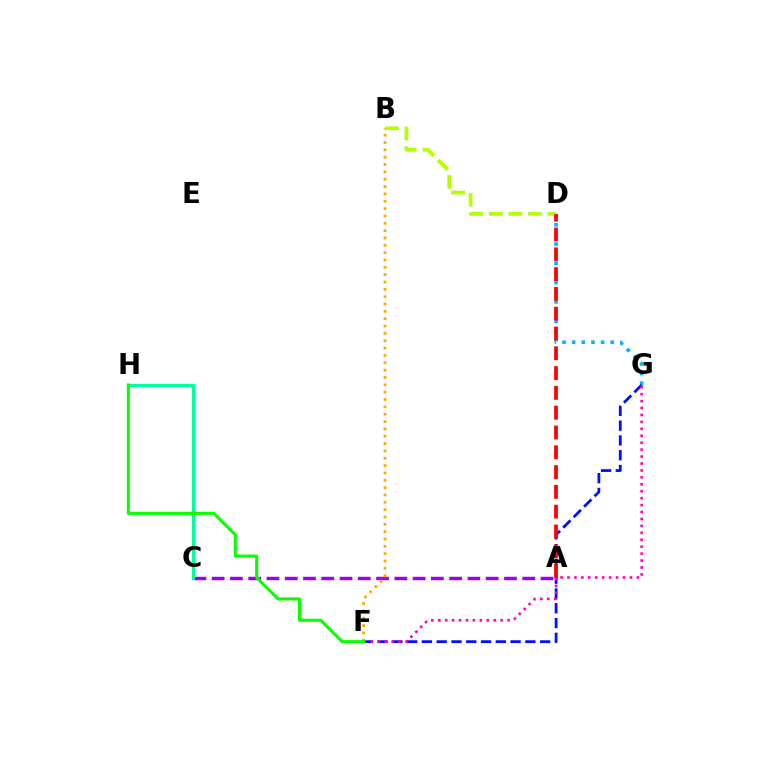{('A', 'C'): [{'color': '#9b00ff', 'line_style': 'dashed', 'thickness': 2.48}], ('D', 'G'): [{'color': '#00b5ff', 'line_style': 'dotted', 'thickness': 2.62}], ('F', 'G'): [{'color': '#0010ff', 'line_style': 'dashed', 'thickness': 2.01}, {'color': '#ff00bd', 'line_style': 'dotted', 'thickness': 1.88}], ('B', 'D'): [{'color': '#b3ff00', 'line_style': 'dashed', 'thickness': 2.67}], ('C', 'H'): [{'color': '#00ff9d', 'line_style': 'solid', 'thickness': 2.23}], ('B', 'F'): [{'color': '#ffa500', 'line_style': 'dotted', 'thickness': 1.99}], ('F', 'H'): [{'color': '#08ff00', 'line_style': 'solid', 'thickness': 2.21}], ('A', 'D'): [{'color': '#ff0000', 'line_style': 'dashed', 'thickness': 2.69}]}